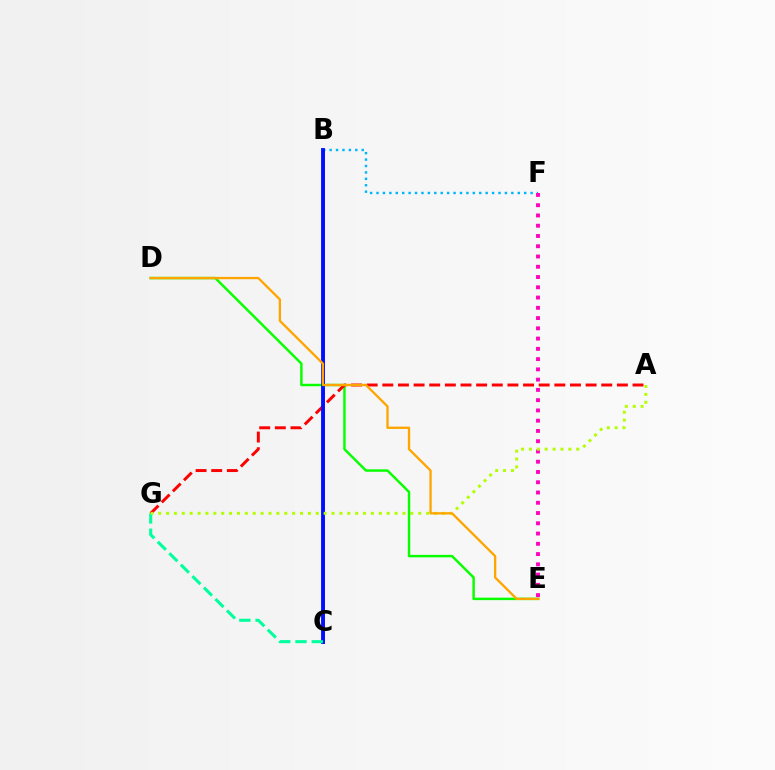{('B', 'C'): [{'color': '#9b00ff', 'line_style': 'solid', 'thickness': 2.07}, {'color': '#0010ff', 'line_style': 'solid', 'thickness': 2.76}], ('D', 'E'): [{'color': '#08ff00', 'line_style': 'solid', 'thickness': 1.77}, {'color': '#ffa500', 'line_style': 'solid', 'thickness': 1.67}], ('B', 'F'): [{'color': '#00b5ff', 'line_style': 'dotted', 'thickness': 1.74}], ('A', 'G'): [{'color': '#ff0000', 'line_style': 'dashed', 'thickness': 2.12}, {'color': '#b3ff00', 'line_style': 'dotted', 'thickness': 2.14}], ('E', 'F'): [{'color': '#ff00bd', 'line_style': 'dotted', 'thickness': 2.79}], ('C', 'G'): [{'color': '#00ff9d', 'line_style': 'dashed', 'thickness': 2.21}]}